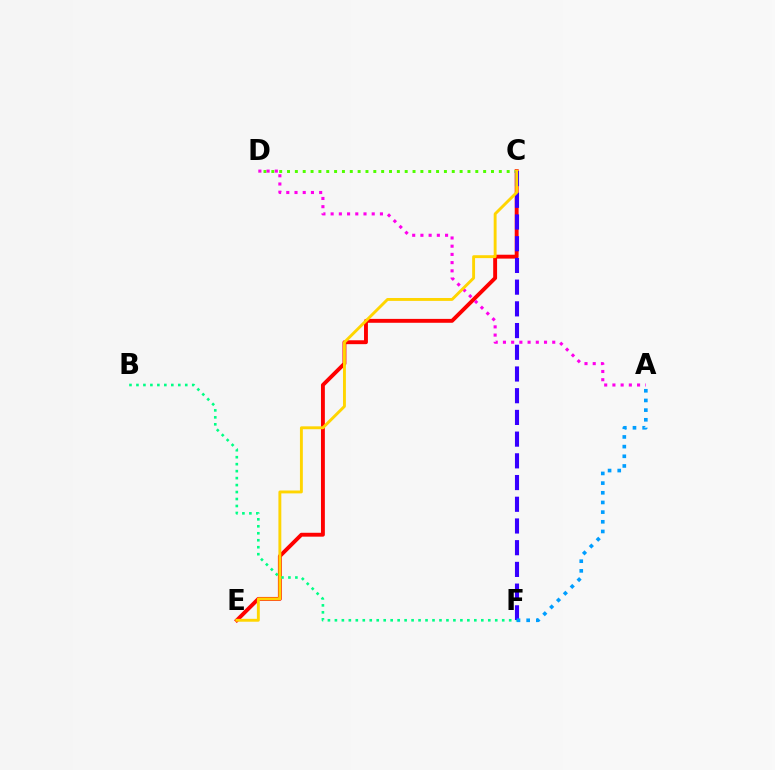{('C', 'E'): [{'color': '#ff0000', 'line_style': 'solid', 'thickness': 2.8}, {'color': '#ffd500', 'line_style': 'solid', 'thickness': 2.08}], ('C', 'D'): [{'color': '#4fff00', 'line_style': 'dotted', 'thickness': 2.13}], ('A', 'D'): [{'color': '#ff00ed', 'line_style': 'dotted', 'thickness': 2.23}], ('B', 'F'): [{'color': '#00ff86', 'line_style': 'dotted', 'thickness': 1.89}], ('C', 'F'): [{'color': '#3700ff', 'line_style': 'dashed', 'thickness': 2.95}], ('A', 'F'): [{'color': '#009eff', 'line_style': 'dotted', 'thickness': 2.63}]}